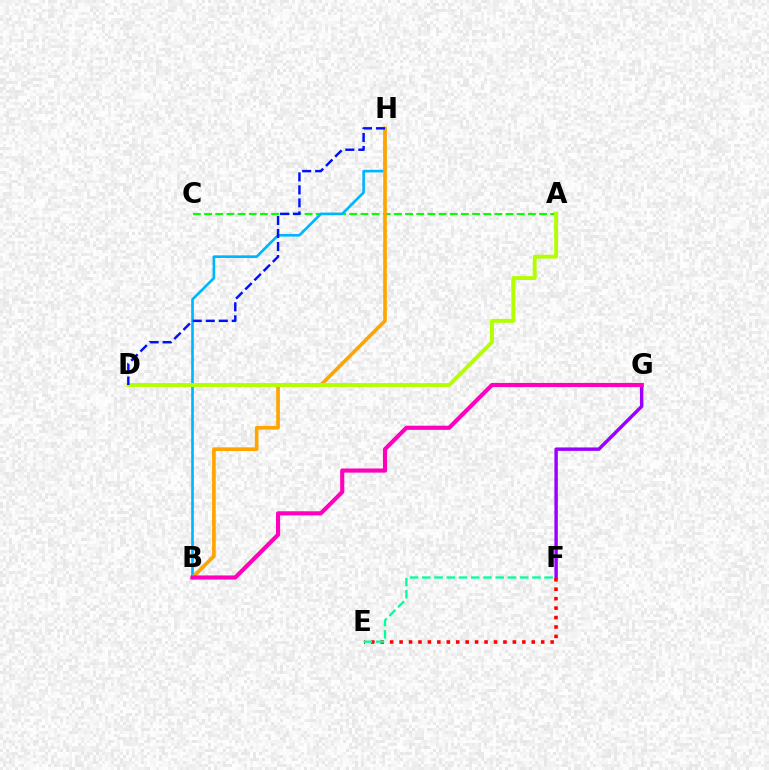{('F', 'G'): [{'color': '#9b00ff', 'line_style': 'solid', 'thickness': 2.47}], ('E', 'F'): [{'color': '#ff0000', 'line_style': 'dotted', 'thickness': 2.56}, {'color': '#00ff9d', 'line_style': 'dashed', 'thickness': 1.66}], ('A', 'C'): [{'color': '#08ff00', 'line_style': 'dashed', 'thickness': 1.52}], ('B', 'H'): [{'color': '#00b5ff', 'line_style': 'solid', 'thickness': 1.91}, {'color': '#ffa500', 'line_style': 'solid', 'thickness': 2.64}], ('B', 'G'): [{'color': '#ff00bd', 'line_style': 'solid', 'thickness': 2.98}], ('A', 'D'): [{'color': '#b3ff00', 'line_style': 'solid', 'thickness': 2.81}], ('D', 'H'): [{'color': '#0010ff', 'line_style': 'dashed', 'thickness': 1.77}]}